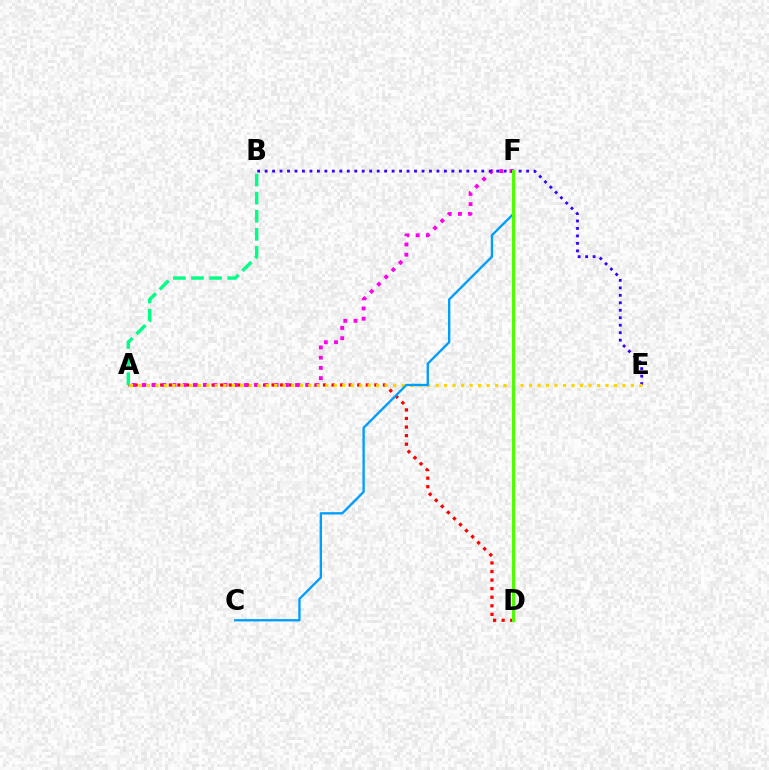{('A', 'D'): [{'color': '#ff0000', 'line_style': 'dotted', 'thickness': 2.33}], ('A', 'F'): [{'color': '#ff00ed', 'line_style': 'dotted', 'thickness': 2.78}], ('B', 'E'): [{'color': '#3700ff', 'line_style': 'dotted', 'thickness': 2.03}], ('A', 'B'): [{'color': '#00ff86', 'line_style': 'dashed', 'thickness': 2.46}], ('A', 'E'): [{'color': '#ffd500', 'line_style': 'dotted', 'thickness': 2.31}], ('C', 'F'): [{'color': '#009eff', 'line_style': 'solid', 'thickness': 1.69}], ('D', 'F'): [{'color': '#4fff00', 'line_style': 'solid', 'thickness': 2.2}]}